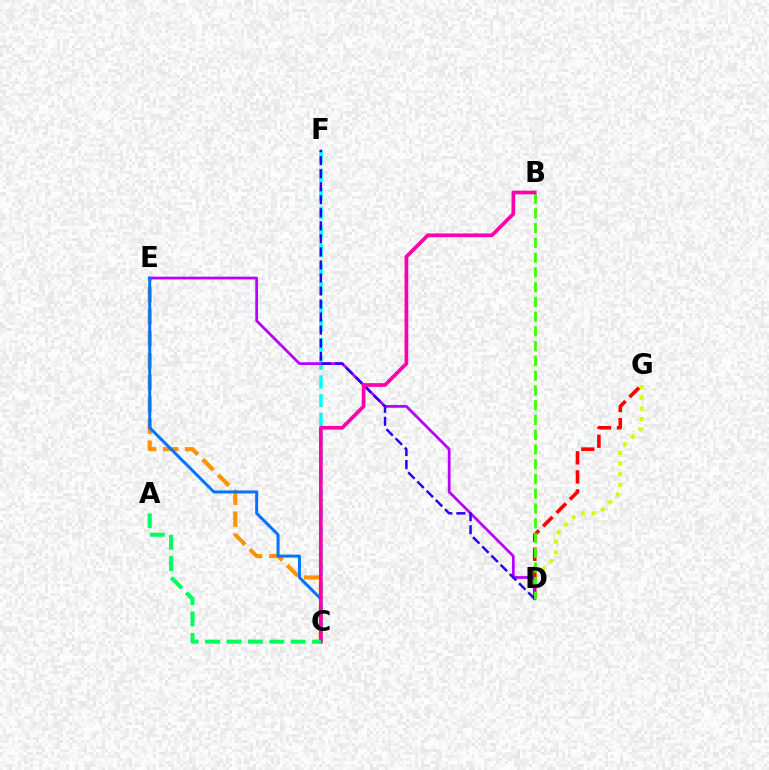{('C', 'E'): [{'color': '#ff9400', 'line_style': 'dashed', 'thickness': 2.98}, {'color': '#0074ff', 'line_style': 'solid', 'thickness': 2.15}], ('D', 'G'): [{'color': '#d1ff00', 'line_style': 'dotted', 'thickness': 2.9}, {'color': '#ff0000', 'line_style': 'dashed', 'thickness': 2.58}], ('C', 'F'): [{'color': '#00fff6', 'line_style': 'dashed', 'thickness': 2.55}], ('D', 'E'): [{'color': '#b900ff', 'line_style': 'solid', 'thickness': 1.98}], ('D', 'F'): [{'color': '#2500ff', 'line_style': 'dashed', 'thickness': 1.77}], ('B', 'D'): [{'color': '#3dff00', 'line_style': 'dashed', 'thickness': 2.0}], ('B', 'C'): [{'color': '#ff00ac', 'line_style': 'solid', 'thickness': 2.68}], ('A', 'C'): [{'color': '#00ff5c', 'line_style': 'dashed', 'thickness': 2.91}]}